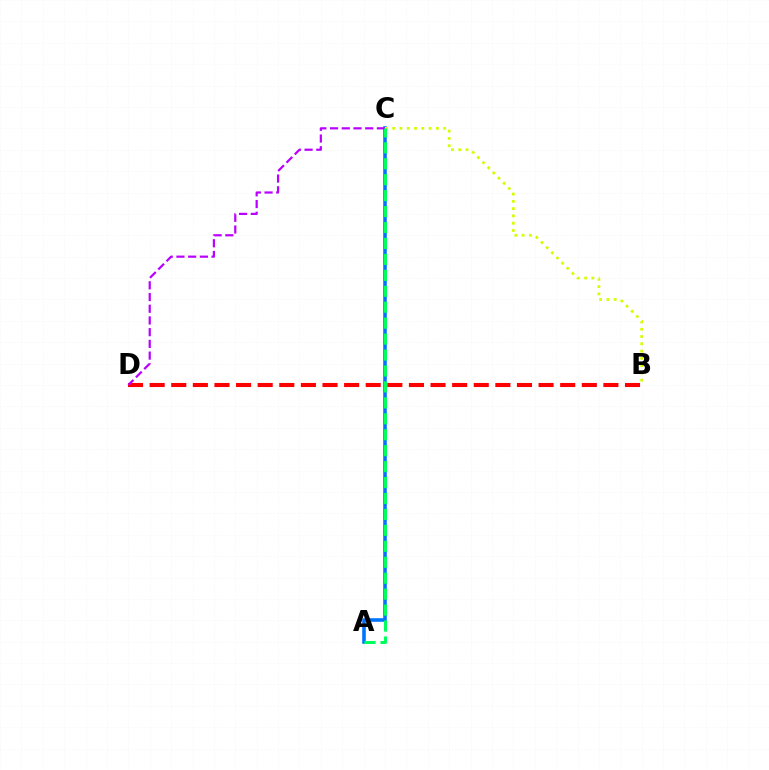{('A', 'C'): [{'color': '#0074ff', 'line_style': 'solid', 'thickness': 2.57}, {'color': '#00ff5c', 'line_style': 'dashed', 'thickness': 2.17}], ('B', 'D'): [{'color': '#ff0000', 'line_style': 'dashed', 'thickness': 2.94}], ('B', 'C'): [{'color': '#d1ff00', 'line_style': 'dotted', 'thickness': 1.98}], ('C', 'D'): [{'color': '#b900ff', 'line_style': 'dashed', 'thickness': 1.59}]}